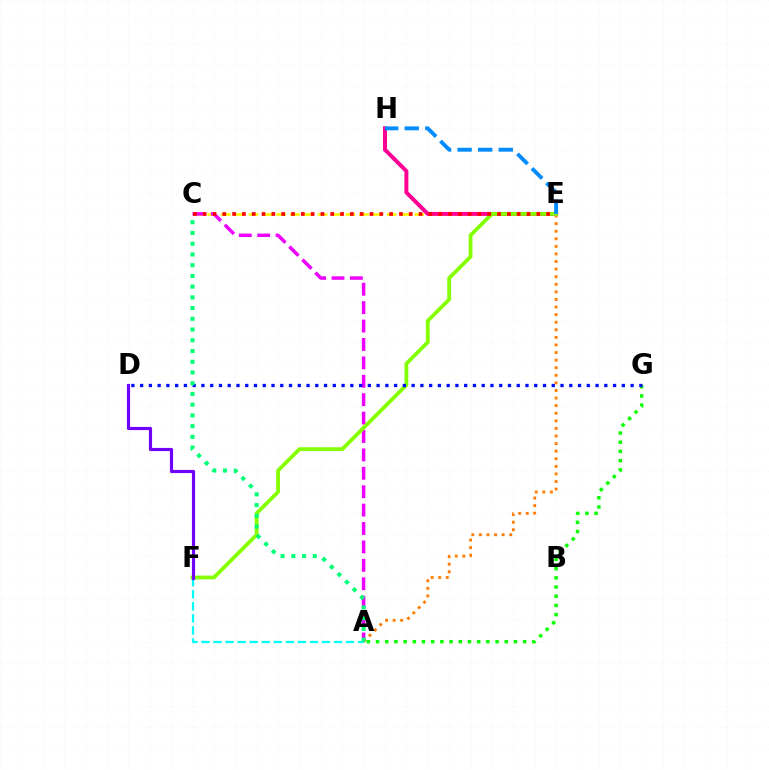{('C', 'E'): [{'color': '#fcf500', 'line_style': 'dashed', 'thickness': 1.88}, {'color': '#ff0000', 'line_style': 'dotted', 'thickness': 2.67}], ('A', 'C'): [{'color': '#ee00ff', 'line_style': 'dashed', 'thickness': 2.5}, {'color': '#00ff74', 'line_style': 'dotted', 'thickness': 2.92}], ('A', 'G'): [{'color': '#08ff00', 'line_style': 'dotted', 'thickness': 2.5}], ('A', 'E'): [{'color': '#ff7c00', 'line_style': 'dotted', 'thickness': 2.06}], ('E', 'H'): [{'color': '#ff0094', 'line_style': 'solid', 'thickness': 2.86}, {'color': '#008cff', 'line_style': 'dashed', 'thickness': 2.79}], ('E', 'F'): [{'color': '#84ff00', 'line_style': 'solid', 'thickness': 2.74}], ('D', 'G'): [{'color': '#0010ff', 'line_style': 'dotted', 'thickness': 2.38}], ('A', 'F'): [{'color': '#00fff6', 'line_style': 'dashed', 'thickness': 1.64}], ('D', 'F'): [{'color': '#7200ff', 'line_style': 'solid', 'thickness': 2.27}]}